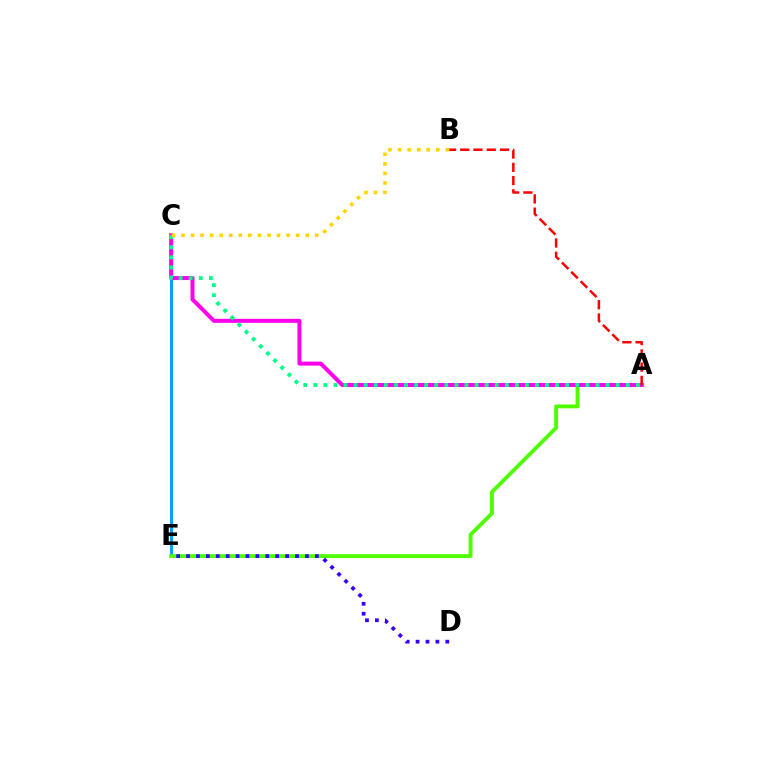{('C', 'E'): [{'color': '#009eff', 'line_style': 'solid', 'thickness': 2.1}], ('A', 'E'): [{'color': '#4fff00', 'line_style': 'solid', 'thickness': 2.79}], ('A', 'C'): [{'color': '#ff00ed', 'line_style': 'solid', 'thickness': 2.88}, {'color': '#00ff86', 'line_style': 'dotted', 'thickness': 2.74}], ('A', 'B'): [{'color': '#ff0000', 'line_style': 'dashed', 'thickness': 1.8}], ('B', 'C'): [{'color': '#ffd500', 'line_style': 'dotted', 'thickness': 2.6}], ('D', 'E'): [{'color': '#3700ff', 'line_style': 'dotted', 'thickness': 2.69}]}